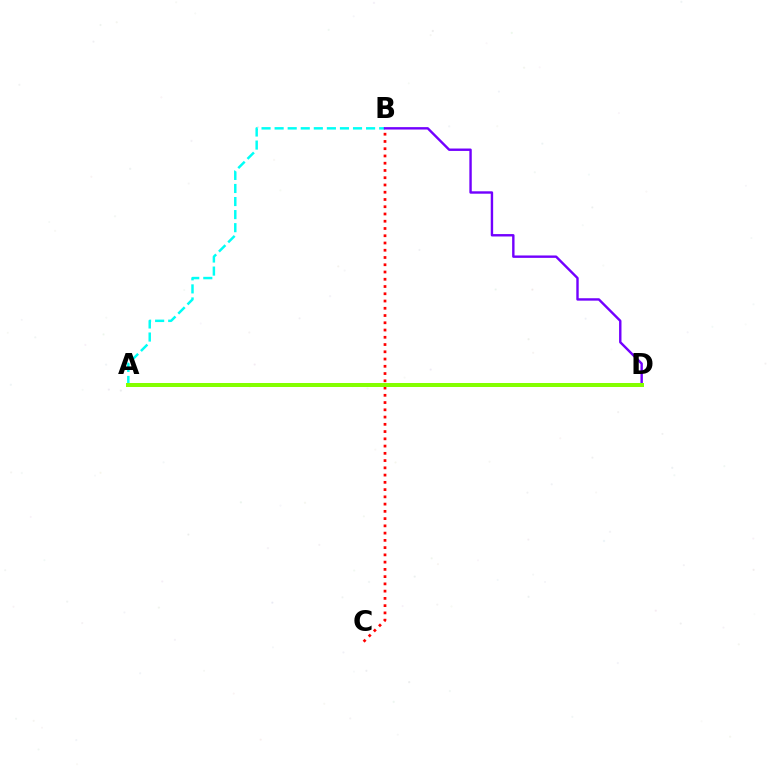{('A', 'B'): [{'color': '#00fff6', 'line_style': 'dashed', 'thickness': 1.77}], ('B', 'D'): [{'color': '#7200ff', 'line_style': 'solid', 'thickness': 1.73}], ('B', 'C'): [{'color': '#ff0000', 'line_style': 'dotted', 'thickness': 1.97}], ('A', 'D'): [{'color': '#84ff00', 'line_style': 'solid', 'thickness': 2.88}]}